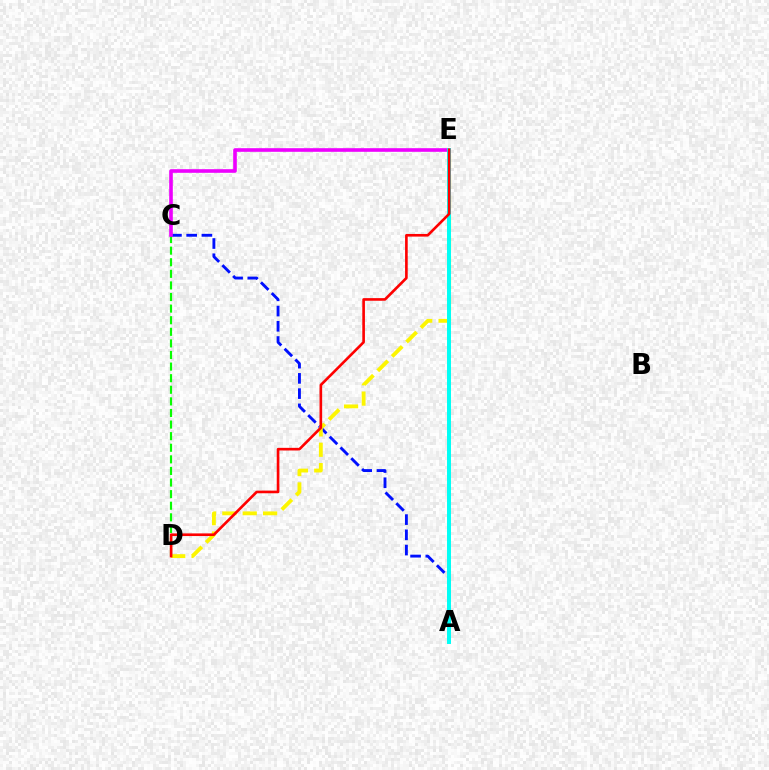{('C', 'D'): [{'color': '#08ff00', 'line_style': 'dashed', 'thickness': 1.58}], ('A', 'C'): [{'color': '#0010ff', 'line_style': 'dashed', 'thickness': 2.07}], ('D', 'E'): [{'color': '#fcf500', 'line_style': 'dashed', 'thickness': 2.77}, {'color': '#ff0000', 'line_style': 'solid', 'thickness': 1.9}], ('C', 'E'): [{'color': '#ee00ff', 'line_style': 'solid', 'thickness': 2.6}], ('A', 'E'): [{'color': '#00fff6', 'line_style': 'solid', 'thickness': 2.85}]}